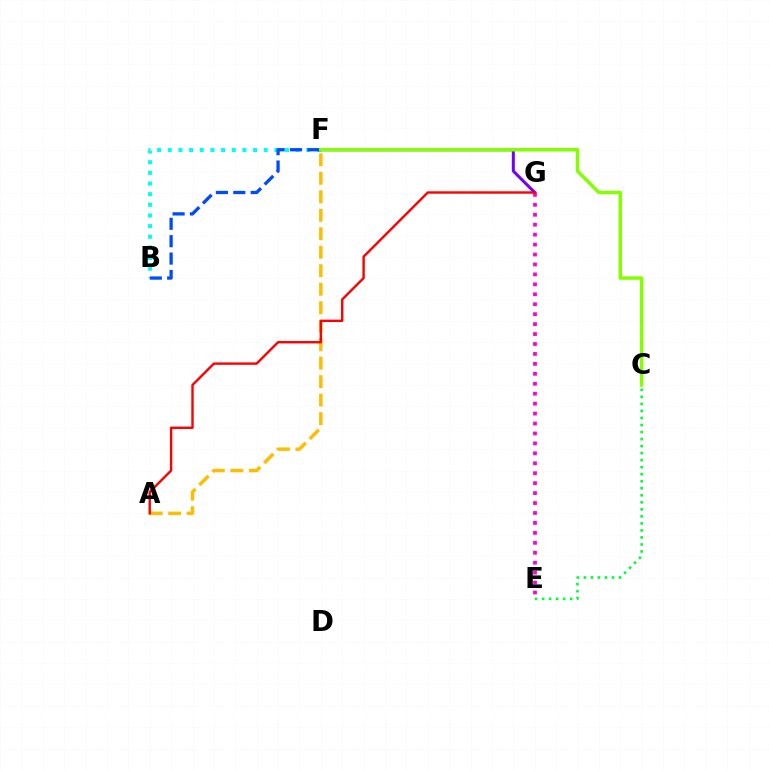{('A', 'F'): [{'color': '#ffbd00', 'line_style': 'dashed', 'thickness': 2.51}], ('B', 'F'): [{'color': '#00fff6', 'line_style': 'dotted', 'thickness': 2.9}, {'color': '#004bff', 'line_style': 'dashed', 'thickness': 2.36}], ('C', 'E'): [{'color': '#00ff39', 'line_style': 'dotted', 'thickness': 1.91}], ('F', 'G'): [{'color': '#7200ff', 'line_style': 'solid', 'thickness': 2.17}], ('E', 'G'): [{'color': '#ff00cf', 'line_style': 'dotted', 'thickness': 2.7}], ('A', 'G'): [{'color': '#ff0000', 'line_style': 'solid', 'thickness': 1.73}], ('C', 'F'): [{'color': '#84ff00', 'line_style': 'solid', 'thickness': 2.5}]}